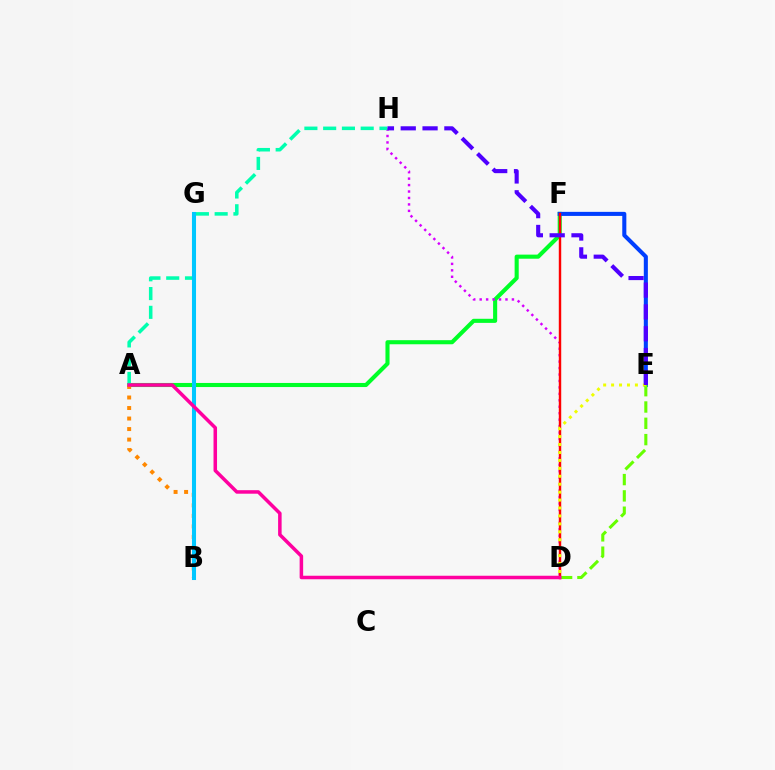{('A', 'F'): [{'color': '#00ff27', 'line_style': 'solid', 'thickness': 2.94}], ('D', 'H'): [{'color': '#d600ff', 'line_style': 'dotted', 'thickness': 1.75}], ('A', 'B'): [{'color': '#ff8800', 'line_style': 'dotted', 'thickness': 2.86}], ('E', 'F'): [{'color': '#003fff', 'line_style': 'solid', 'thickness': 2.93}], ('D', 'F'): [{'color': '#ff0000', 'line_style': 'solid', 'thickness': 1.74}], ('D', 'E'): [{'color': '#66ff00', 'line_style': 'dashed', 'thickness': 2.22}, {'color': '#eeff00', 'line_style': 'dotted', 'thickness': 2.16}], ('A', 'H'): [{'color': '#00ffaf', 'line_style': 'dashed', 'thickness': 2.55}], ('B', 'G'): [{'color': '#00c7ff', 'line_style': 'solid', 'thickness': 2.92}], ('E', 'H'): [{'color': '#4f00ff', 'line_style': 'dashed', 'thickness': 2.96}], ('A', 'D'): [{'color': '#ff00a0', 'line_style': 'solid', 'thickness': 2.53}]}